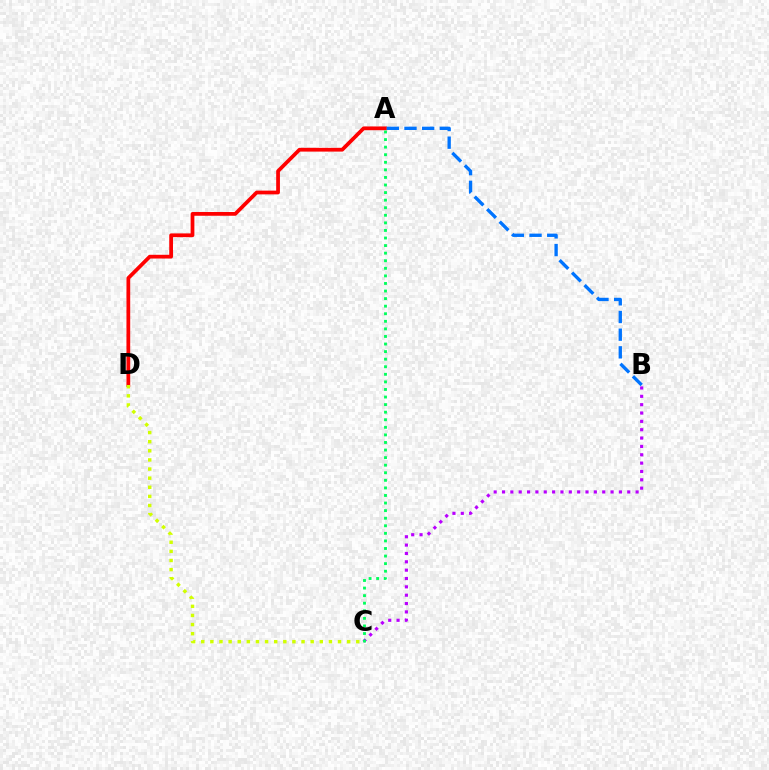{('A', 'D'): [{'color': '#ff0000', 'line_style': 'solid', 'thickness': 2.7}], ('B', 'C'): [{'color': '#b900ff', 'line_style': 'dotted', 'thickness': 2.27}], ('A', 'B'): [{'color': '#0074ff', 'line_style': 'dashed', 'thickness': 2.4}], ('A', 'C'): [{'color': '#00ff5c', 'line_style': 'dotted', 'thickness': 2.06}], ('C', 'D'): [{'color': '#d1ff00', 'line_style': 'dotted', 'thickness': 2.48}]}